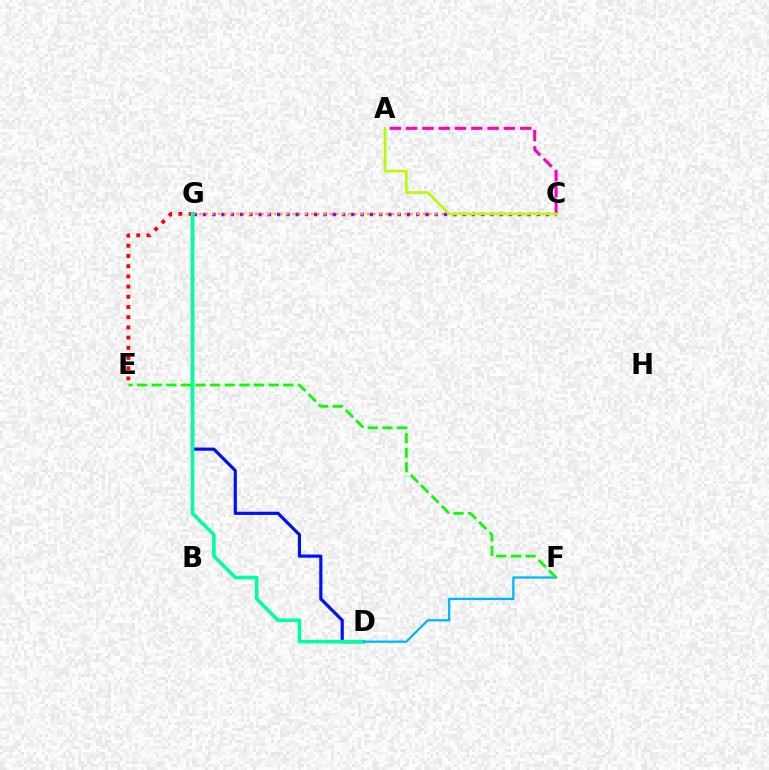{('C', 'G'): [{'color': '#9b00ff', 'line_style': 'dotted', 'thickness': 2.52}, {'color': '#ffa500', 'line_style': 'dotted', 'thickness': 1.69}], ('E', 'G'): [{'color': '#ff0000', 'line_style': 'dotted', 'thickness': 2.77}], ('D', 'G'): [{'color': '#0010ff', 'line_style': 'solid', 'thickness': 2.29}, {'color': '#00ff9d', 'line_style': 'solid', 'thickness': 2.56}], ('D', 'F'): [{'color': '#00b5ff', 'line_style': 'solid', 'thickness': 1.62}], ('A', 'C'): [{'color': '#ff00bd', 'line_style': 'dashed', 'thickness': 2.21}, {'color': '#b3ff00', 'line_style': 'solid', 'thickness': 1.88}], ('E', 'F'): [{'color': '#08ff00', 'line_style': 'dashed', 'thickness': 1.99}]}